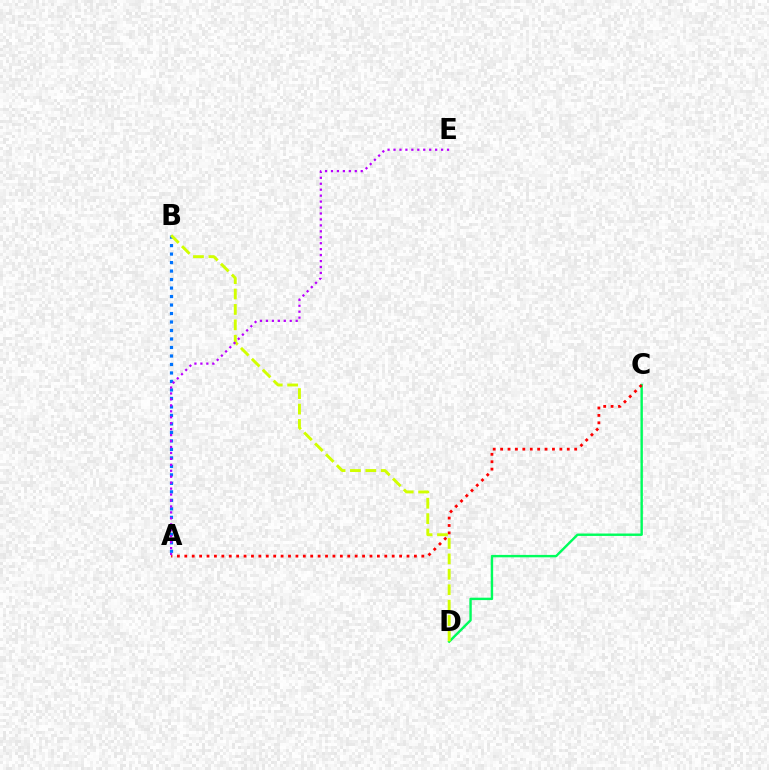{('C', 'D'): [{'color': '#00ff5c', 'line_style': 'solid', 'thickness': 1.74}], ('A', 'C'): [{'color': '#ff0000', 'line_style': 'dotted', 'thickness': 2.01}], ('A', 'B'): [{'color': '#0074ff', 'line_style': 'dotted', 'thickness': 2.31}], ('B', 'D'): [{'color': '#d1ff00', 'line_style': 'dashed', 'thickness': 2.09}], ('A', 'E'): [{'color': '#b900ff', 'line_style': 'dotted', 'thickness': 1.62}]}